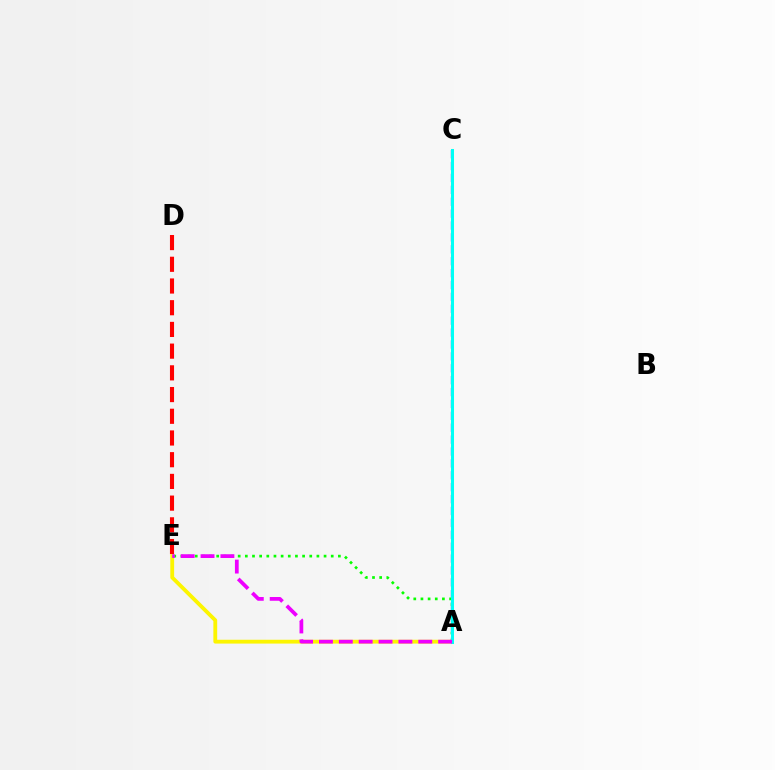{('A', 'C'): [{'color': '#0010ff', 'line_style': 'dashed', 'thickness': 1.62}, {'color': '#00fff6', 'line_style': 'solid', 'thickness': 2.18}], ('A', 'E'): [{'color': '#08ff00', 'line_style': 'dotted', 'thickness': 1.94}, {'color': '#fcf500', 'line_style': 'solid', 'thickness': 2.75}, {'color': '#ee00ff', 'line_style': 'dashed', 'thickness': 2.7}], ('D', 'E'): [{'color': '#ff0000', 'line_style': 'dashed', 'thickness': 2.95}]}